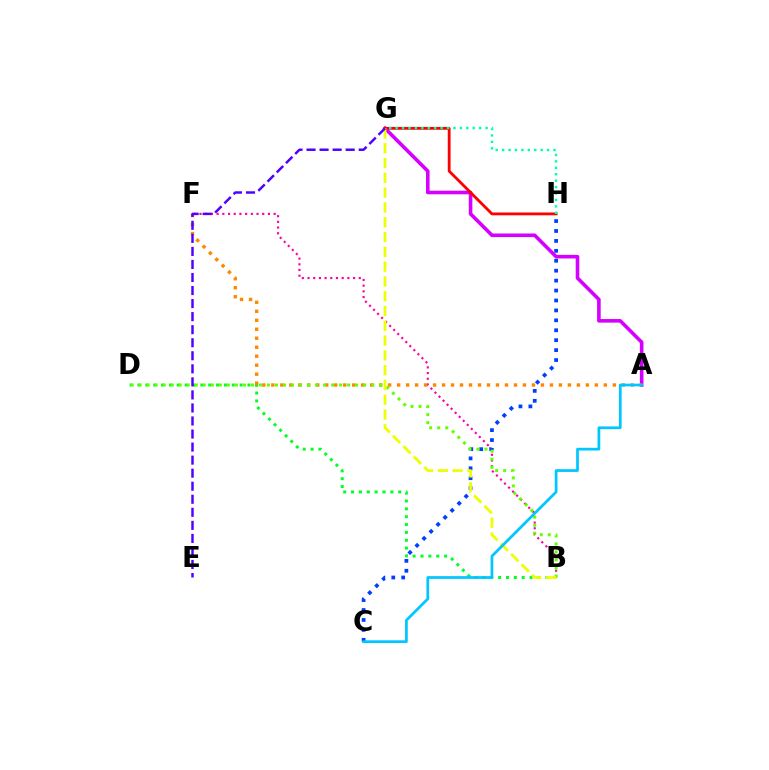{('B', 'D'): [{'color': '#00ff27', 'line_style': 'dotted', 'thickness': 2.14}, {'color': '#66ff00', 'line_style': 'dotted', 'thickness': 2.18}], ('A', 'G'): [{'color': '#d600ff', 'line_style': 'solid', 'thickness': 2.59}], ('B', 'F'): [{'color': '#ff00a0', 'line_style': 'dotted', 'thickness': 1.55}], ('C', 'H'): [{'color': '#003fff', 'line_style': 'dotted', 'thickness': 2.7}], ('A', 'F'): [{'color': '#ff8800', 'line_style': 'dotted', 'thickness': 2.44}], ('G', 'H'): [{'color': '#ff0000', 'line_style': 'solid', 'thickness': 2.03}, {'color': '#00ffaf', 'line_style': 'dotted', 'thickness': 1.75}], ('B', 'G'): [{'color': '#eeff00', 'line_style': 'dashed', 'thickness': 2.01}], ('E', 'G'): [{'color': '#4f00ff', 'line_style': 'dashed', 'thickness': 1.77}], ('A', 'C'): [{'color': '#00c7ff', 'line_style': 'solid', 'thickness': 1.97}]}